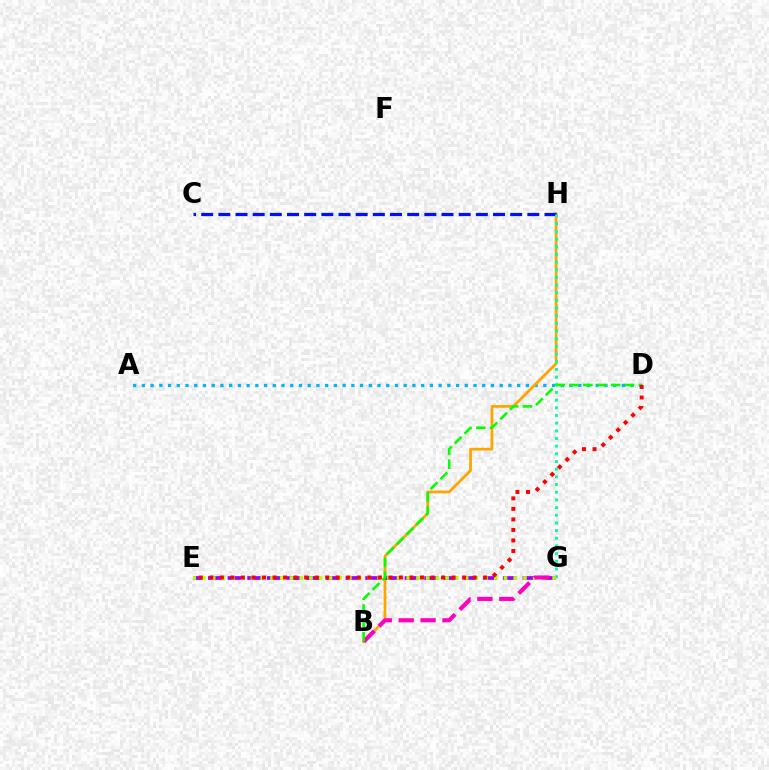{('A', 'D'): [{'color': '#00b5ff', 'line_style': 'dotted', 'thickness': 2.37}], ('B', 'H'): [{'color': '#ffa500', 'line_style': 'solid', 'thickness': 2.0}], ('C', 'H'): [{'color': '#0010ff', 'line_style': 'dashed', 'thickness': 2.33}], ('E', 'G'): [{'color': '#9b00ff', 'line_style': 'dashed', 'thickness': 2.67}, {'color': '#b3ff00', 'line_style': 'dotted', 'thickness': 2.64}], ('G', 'H'): [{'color': '#00ff9d', 'line_style': 'dotted', 'thickness': 2.09}], ('B', 'G'): [{'color': '#ff00bd', 'line_style': 'dashed', 'thickness': 2.97}], ('B', 'D'): [{'color': '#08ff00', 'line_style': 'dashed', 'thickness': 1.88}], ('D', 'E'): [{'color': '#ff0000', 'line_style': 'dotted', 'thickness': 2.86}]}